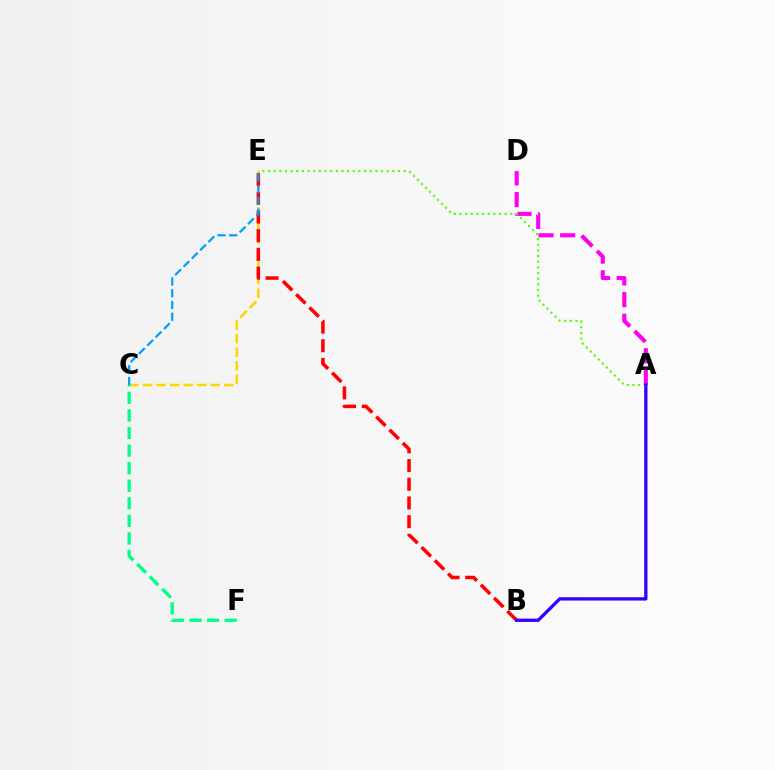{('C', 'E'): [{'color': '#ffd500', 'line_style': 'dashed', 'thickness': 1.84}, {'color': '#009eff', 'line_style': 'dashed', 'thickness': 1.59}], ('A', 'D'): [{'color': '#ff00ed', 'line_style': 'dashed', 'thickness': 2.95}], ('A', 'E'): [{'color': '#4fff00', 'line_style': 'dotted', 'thickness': 1.54}], ('C', 'F'): [{'color': '#00ff86', 'line_style': 'dashed', 'thickness': 2.39}], ('B', 'E'): [{'color': '#ff0000', 'line_style': 'dashed', 'thickness': 2.54}], ('A', 'B'): [{'color': '#3700ff', 'line_style': 'solid', 'thickness': 2.39}]}